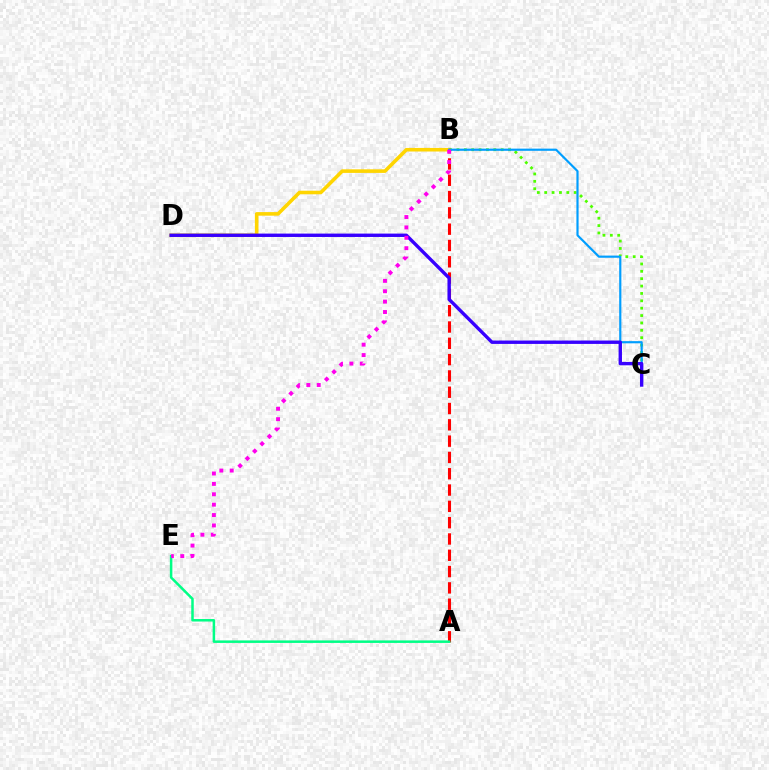{('B', 'D'): [{'color': '#ffd500', 'line_style': 'solid', 'thickness': 2.58}], ('B', 'C'): [{'color': '#4fff00', 'line_style': 'dotted', 'thickness': 2.0}, {'color': '#009eff', 'line_style': 'solid', 'thickness': 1.57}], ('A', 'B'): [{'color': '#ff0000', 'line_style': 'dashed', 'thickness': 2.22}], ('A', 'E'): [{'color': '#00ff86', 'line_style': 'solid', 'thickness': 1.81}], ('C', 'D'): [{'color': '#3700ff', 'line_style': 'solid', 'thickness': 2.44}], ('B', 'E'): [{'color': '#ff00ed', 'line_style': 'dotted', 'thickness': 2.82}]}